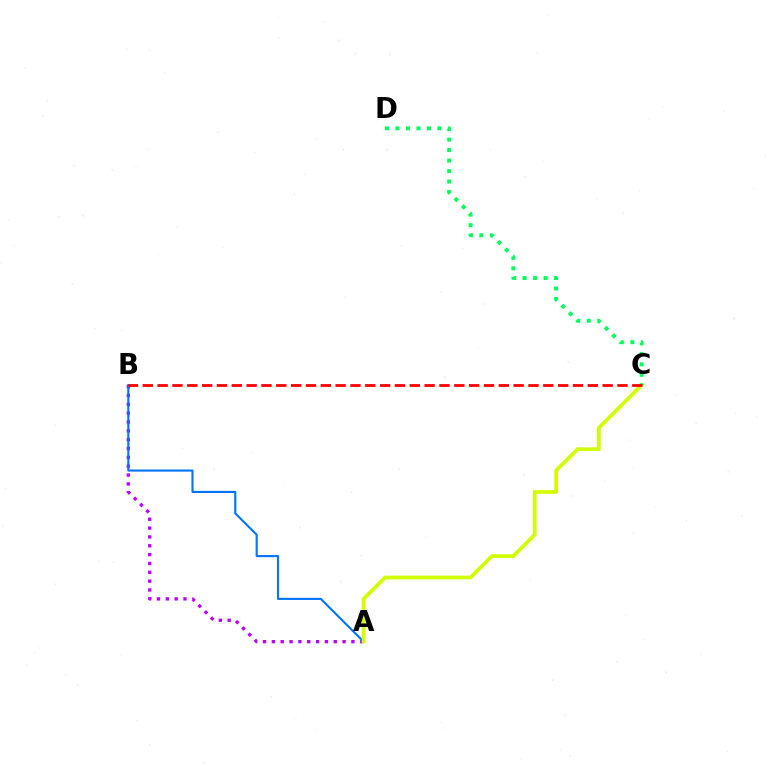{('A', 'B'): [{'color': '#b900ff', 'line_style': 'dotted', 'thickness': 2.4}, {'color': '#0074ff', 'line_style': 'solid', 'thickness': 1.53}], ('A', 'C'): [{'color': '#d1ff00', 'line_style': 'solid', 'thickness': 2.7}], ('C', 'D'): [{'color': '#00ff5c', 'line_style': 'dotted', 'thickness': 2.85}], ('B', 'C'): [{'color': '#ff0000', 'line_style': 'dashed', 'thickness': 2.02}]}